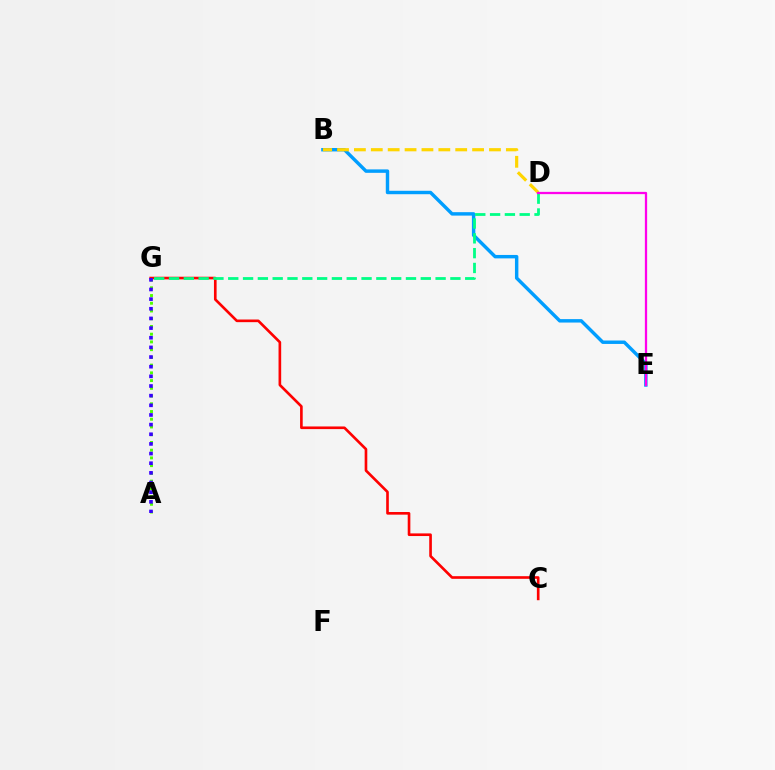{('B', 'E'): [{'color': '#009eff', 'line_style': 'solid', 'thickness': 2.47}], ('B', 'D'): [{'color': '#ffd500', 'line_style': 'dashed', 'thickness': 2.29}], ('C', 'G'): [{'color': '#ff0000', 'line_style': 'solid', 'thickness': 1.9}], ('A', 'G'): [{'color': '#4fff00', 'line_style': 'dotted', 'thickness': 2.1}, {'color': '#3700ff', 'line_style': 'dotted', 'thickness': 2.62}], ('D', 'G'): [{'color': '#00ff86', 'line_style': 'dashed', 'thickness': 2.01}], ('D', 'E'): [{'color': '#ff00ed', 'line_style': 'solid', 'thickness': 1.64}]}